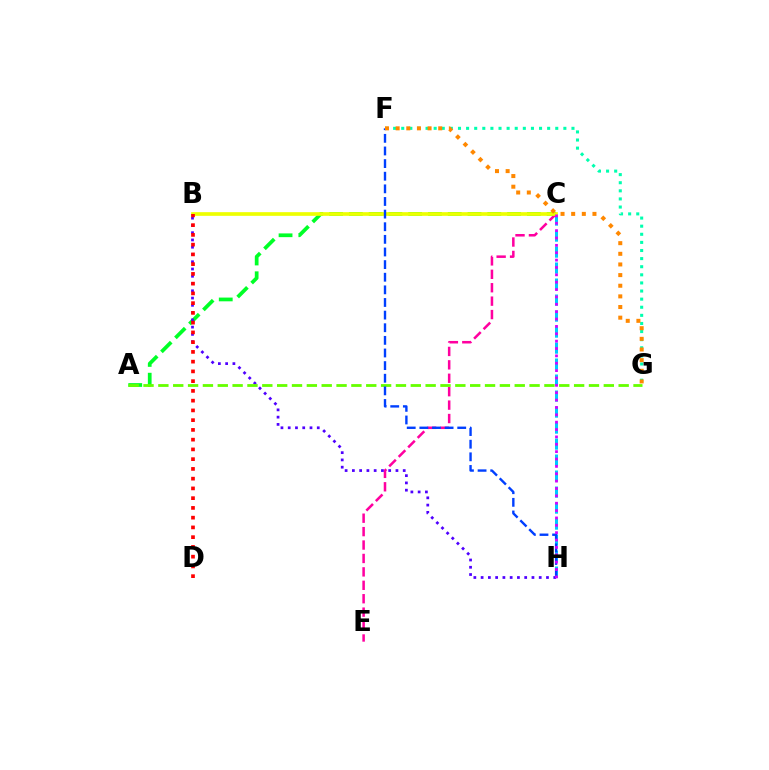{('C', 'E'): [{'color': '#ff00a0', 'line_style': 'dashed', 'thickness': 1.82}], ('A', 'C'): [{'color': '#00ff27', 'line_style': 'dashed', 'thickness': 2.69}], ('F', 'G'): [{'color': '#00ffaf', 'line_style': 'dotted', 'thickness': 2.2}, {'color': '#ff8800', 'line_style': 'dotted', 'thickness': 2.89}], ('B', 'H'): [{'color': '#4f00ff', 'line_style': 'dotted', 'thickness': 1.97}], ('A', 'G'): [{'color': '#66ff00', 'line_style': 'dashed', 'thickness': 2.02}], ('C', 'H'): [{'color': '#00c7ff', 'line_style': 'dashed', 'thickness': 2.17}, {'color': '#d600ff', 'line_style': 'dotted', 'thickness': 2.0}], ('B', 'C'): [{'color': '#eeff00', 'line_style': 'solid', 'thickness': 2.64}], ('F', 'H'): [{'color': '#003fff', 'line_style': 'dashed', 'thickness': 1.72}], ('B', 'D'): [{'color': '#ff0000', 'line_style': 'dotted', 'thickness': 2.65}]}